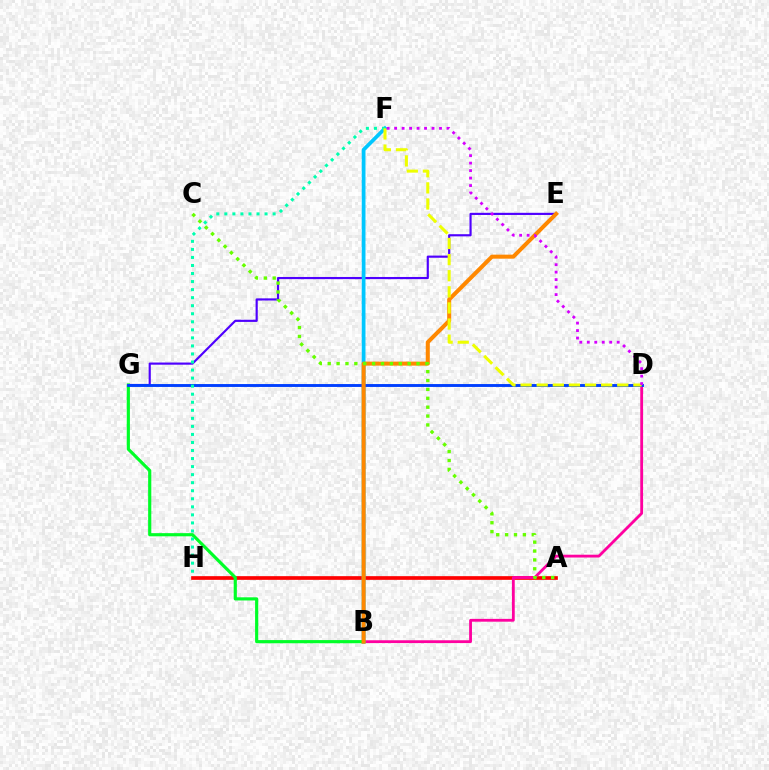{('A', 'H'): [{'color': '#ff0000', 'line_style': 'solid', 'thickness': 2.66}], ('B', 'D'): [{'color': '#ff00a0', 'line_style': 'solid', 'thickness': 2.02}], ('E', 'G'): [{'color': '#4f00ff', 'line_style': 'solid', 'thickness': 1.56}], ('B', 'F'): [{'color': '#00c7ff', 'line_style': 'solid', 'thickness': 2.69}], ('B', 'G'): [{'color': '#00ff27', 'line_style': 'solid', 'thickness': 2.28}], ('D', 'G'): [{'color': '#003fff', 'line_style': 'solid', 'thickness': 2.08}], ('F', 'H'): [{'color': '#00ffaf', 'line_style': 'dotted', 'thickness': 2.19}], ('B', 'E'): [{'color': '#ff8800', 'line_style': 'solid', 'thickness': 2.9}], ('D', 'F'): [{'color': '#eeff00', 'line_style': 'dashed', 'thickness': 2.19}, {'color': '#d600ff', 'line_style': 'dotted', 'thickness': 2.03}], ('A', 'C'): [{'color': '#66ff00', 'line_style': 'dotted', 'thickness': 2.41}]}